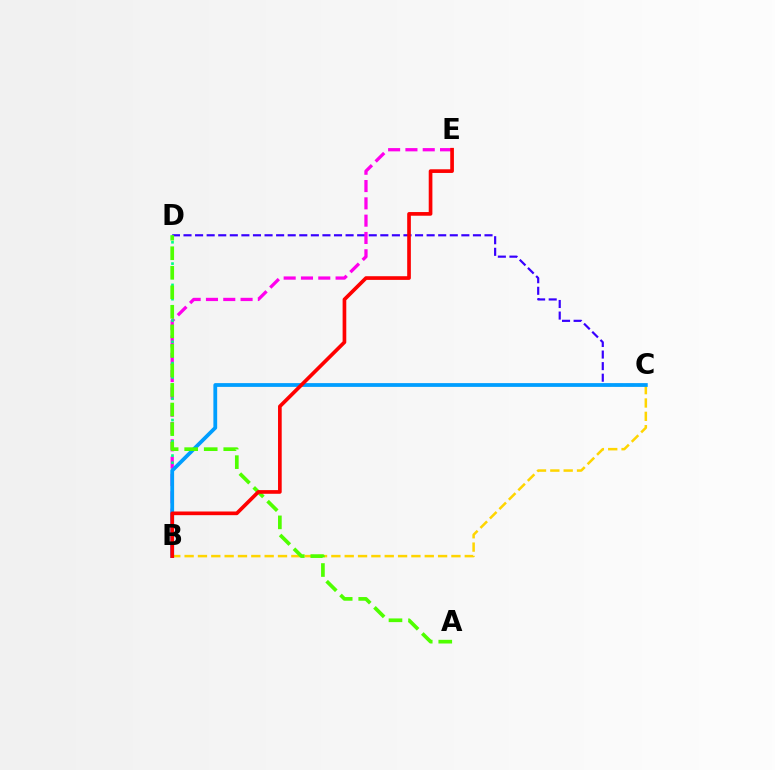{('C', 'D'): [{'color': '#3700ff', 'line_style': 'dashed', 'thickness': 1.57}], ('B', 'E'): [{'color': '#ff00ed', 'line_style': 'dashed', 'thickness': 2.35}, {'color': '#ff0000', 'line_style': 'solid', 'thickness': 2.64}], ('B', 'D'): [{'color': '#00ff86', 'line_style': 'dotted', 'thickness': 1.93}], ('B', 'C'): [{'color': '#ffd500', 'line_style': 'dashed', 'thickness': 1.81}, {'color': '#009eff', 'line_style': 'solid', 'thickness': 2.72}], ('A', 'D'): [{'color': '#4fff00', 'line_style': 'dashed', 'thickness': 2.65}]}